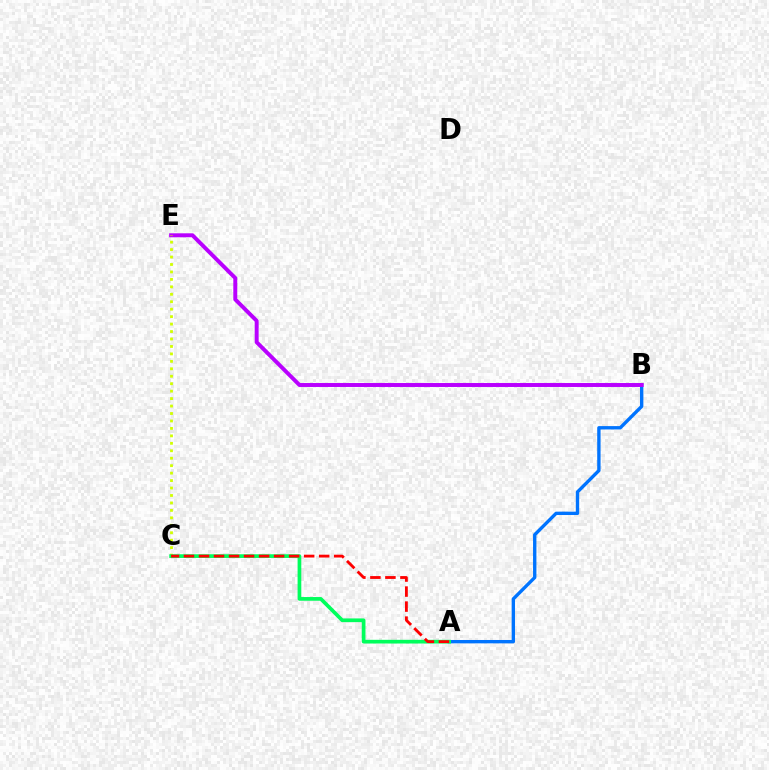{('A', 'B'): [{'color': '#0074ff', 'line_style': 'solid', 'thickness': 2.42}], ('B', 'E'): [{'color': '#b900ff', 'line_style': 'solid', 'thickness': 2.84}], ('C', 'E'): [{'color': '#d1ff00', 'line_style': 'dotted', 'thickness': 2.02}], ('A', 'C'): [{'color': '#00ff5c', 'line_style': 'solid', 'thickness': 2.67}, {'color': '#ff0000', 'line_style': 'dashed', 'thickness': 2.04}]}